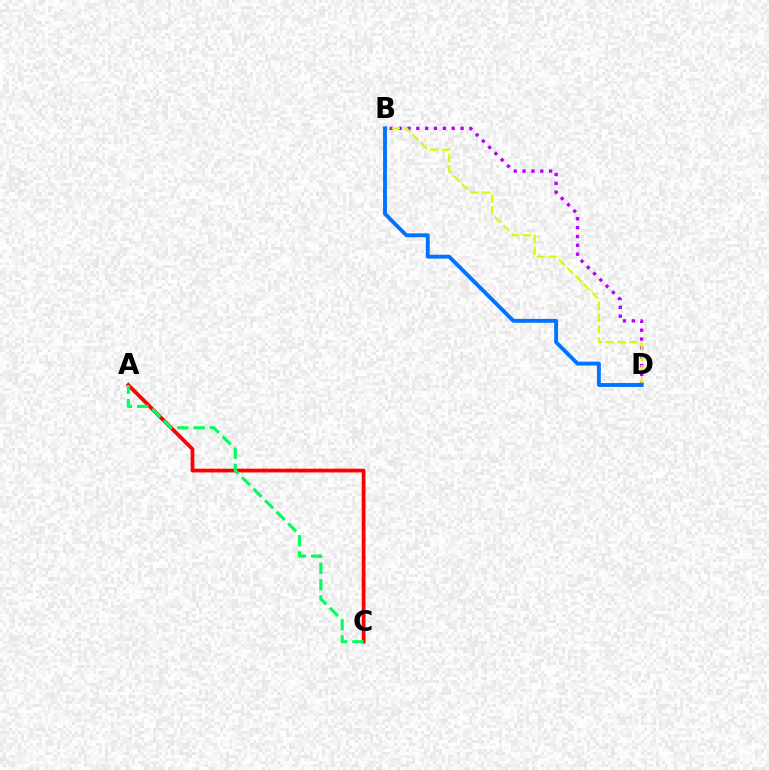{('B', 'D'): [{'color': '#b900ff', 'line_style': 'dotted', 'thickness': 2.41}, {'color': '#d1ff00', 'line_style': 'dashed', 'thickness': 1.6}, {'color': '#0074ff', 'line_style': 'solid', 'thickness': 2.8}], ('A', 'C'): [{'color': '#ff0000', 'line_style': 'solid', 'thickness': 2.7}, {'color': '#00ff5c', 'line_style': 'dashed', 'thickness': 2.22}]}